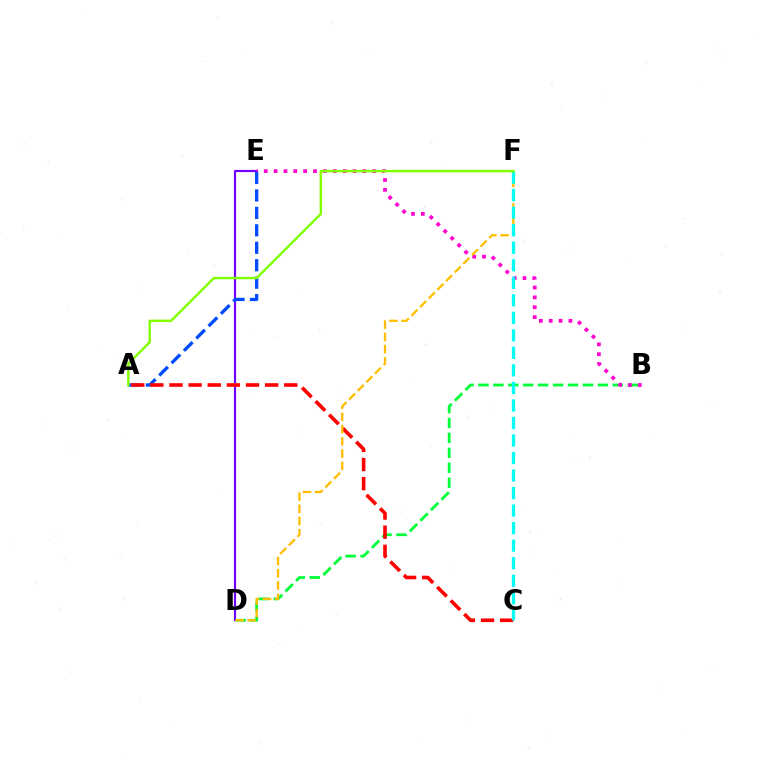{('B', 'D'): [{'color': '#00ff39', 'line_style': 'dashed', 'thickness': 2.03}], ('D', 'E'): [{'color': '#7200ff', 'line_style': 'solid', 'thickness': 1.56}], ('B', 'E'): [{'color': '#ff00cf', 'line_style': 'dotted', 'thickness': 2.68}], ('A', 'E'): [{'color': '#004bff', 'line_style': 'dashed', 'thickness': 2.37}], ('A', 'C'): [{'color': '#ff0000', 'line_style': 'dashed', 'thickness': 2.6}], ('D', 'F'): [{'color': '#ffbd00', 'line_style': 'dashed', 'thickness': 1.66}], ('C', 'F'): [{'color': '#00fff6', 'line_style': 'dashed', 'thickness': 2.38}], ('A', 'F'): [{'color': '#84ff00', 'line_style': 'solid', 'thickness': 1.77}]}